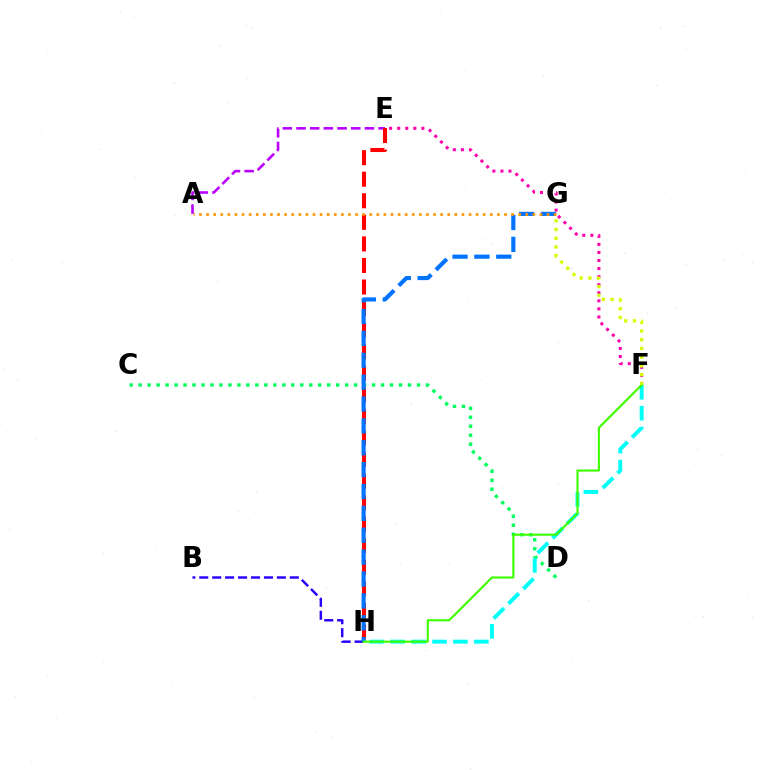{('B', 'H'): [{'color': '#2500ff', 'line_style': 'dashed', 'thickness': 1.76}], ('C', 'D'): [{'color': '#00ff5c', 'line_style': 'dotted', 'thickness': 2.44}], ('F', 'H'): [{'color': '#00fff6', 'line_style': 'dashed', 'thickness': 2.84}, {'color': '#3dff00', 'line_style': 'solid', 'thickness': 1.52}], ('E', 'F'): [{'color': '#ff00ac', 'line_style': 'dotted', 'thickness': 2.19}], ('A', 'E'): [{'color': '#b900ff', 'line_style': 'dashed', 'thickness': 1.86}], ('E', 'H'): [{'color': '#ff0000', 'line_style': 'dashed', 'thickness': 2.93}], ('G', 'H'): [{'color': '#0074ff', 'line_style': 'dashed', 'thickness': 2.97}], ('A', 'G'): [{'color': '#ff9400', 'line_style': 'dotted', 'thickness': 1.93}], ('F', 'G'): [{'color': '#d1ff00', 'line_style': 'dotted', 'thickness': 2.37}]}